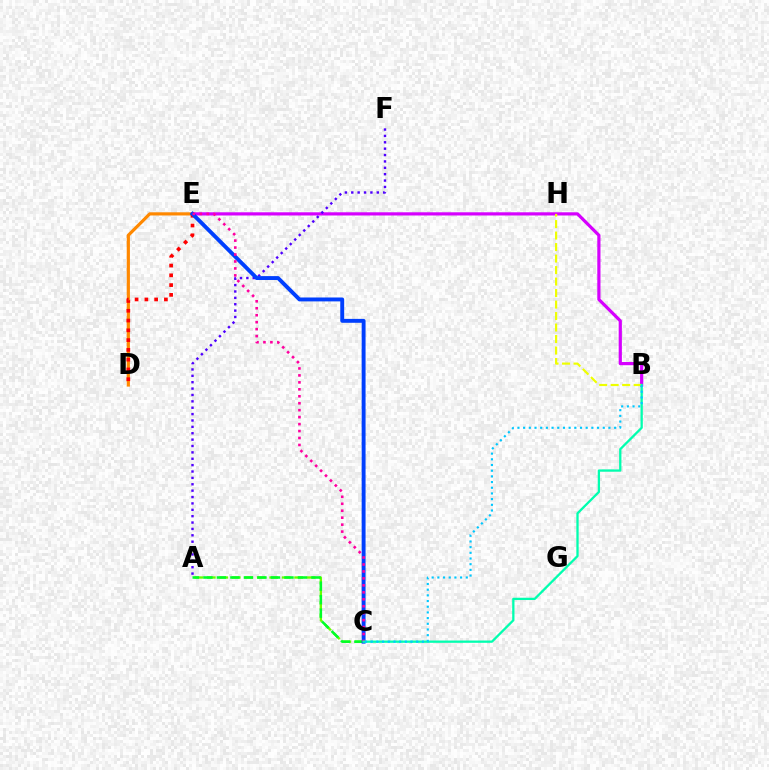{('D', 'E'): [{'color': '#ff8800', 'line_style': 'solid', 'thickness': 2.29}, {'color': '#ff0000', 'line_style': 'dotted', 'thickness': 2.66}], ('B', 'E'): [{'color': '#d600ff', 'line_style': 'solid', 'thickness': 2.3}], ('A', 'C'): [{'color': '#66ff00', 'line_style': 'dashed', 'thickness': 1.69}, {'color': '#00ff27', 'line_style': 'dashed', 'thickness': 1.84}], ('A', 'F'): [{'color': '#4f00ff', 'line_style': 'dotted', 'thickness': 1.73}], ('B', 'H'): [{'color': '#eeff00', 'line_style': 'dashed', 'thickness': 1.56}], ('C', 'E'): [{'color': '#003fff', 'line_style': 'solid', 'thickness': 2.81}, {'color': '#ff00a0', 'line_style': 'dotted', 'thickness': 1.89}], ('B', 'C'): [{'color': '#00ffaf', 'line_style': 'solid', 'thickness': 1.65}, {'color': '#00c7ff', 'line_style': 'dotted', 'thickness': 1.55}]}